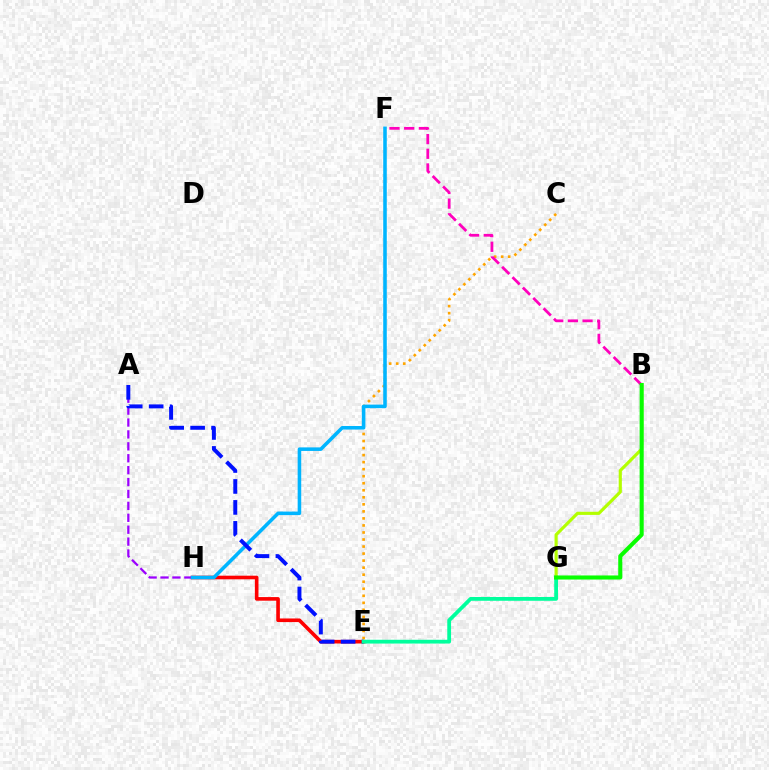{('E', 'H'): [{'color': '#ff0000', 'line_style': 'solid', 'thickness': 2.61}], ('A', 'H'): [{'color': '#9b00ff', 'line_style': 'dashed', 'thickness': 1.62}], ('C', 'E'): [{'color': '#ffa500', 'line_style': 'dotted', 'thickness': 1.91}], ('F', 'H'): [{'color': '#00b5ff', 'line_style': 'solid', 'thickness': 2.56}], ('A', 'E'): [{'color': '#0010ff', 'line_style': 'dashed', 'thickness': 2.85}], ('B', 'F'): [{'color': '#ff00bd', 'line_style': 'dashed', 'thickness': 1.99}], ('E', 'G'): [{'color': '#00ff9d', 'line_style': 'solid', 'thickness': 2.73}], ('B', 'G'): [{'color': '#b3ff00', 'line_style': 'solid', 'thickness': 2.26}, {'color': '#08ff00', 'line_style': 'solid', 'thickness': 2.94}]}